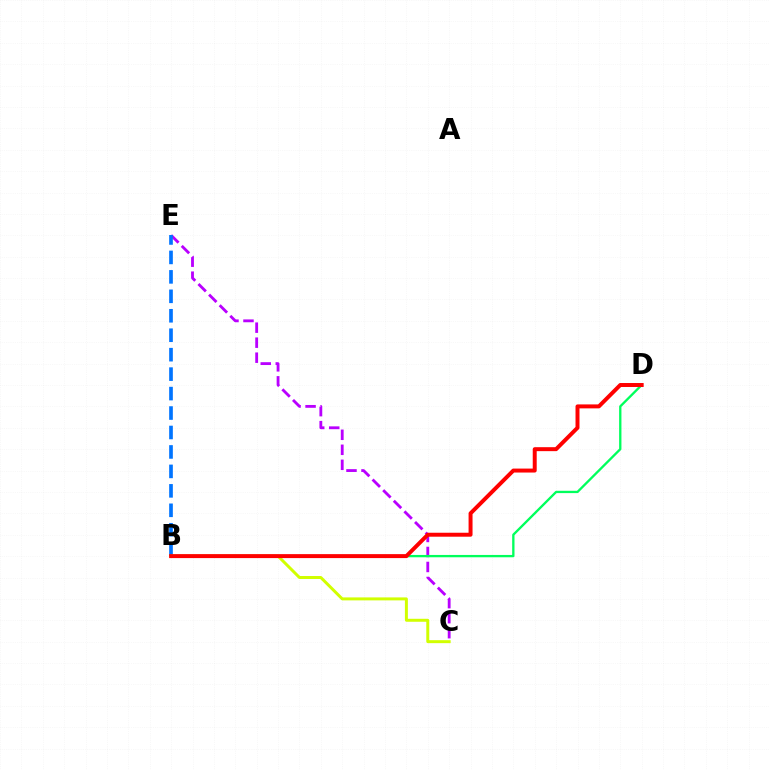{('C', 'E'): [{'color': '#b900ff', 'line_style': 'dashed', 'thickness': 2.04}], ('B', 'E'): [{'color': '#0074ff', 'line_style': 'dashed', 'thickness': 2.64}], ('B', 'C'): [{'color': '#d1ff00', 'line_style': 'solid', 'thickness': 2.14}], ('B', 'D'): [{'color': '#00ff5c', 'line_style': 'solid', 'thickness': 1.67}, {'color': '#ff0000', 'line_style': 'solid', 'thickness': 2.85}]}